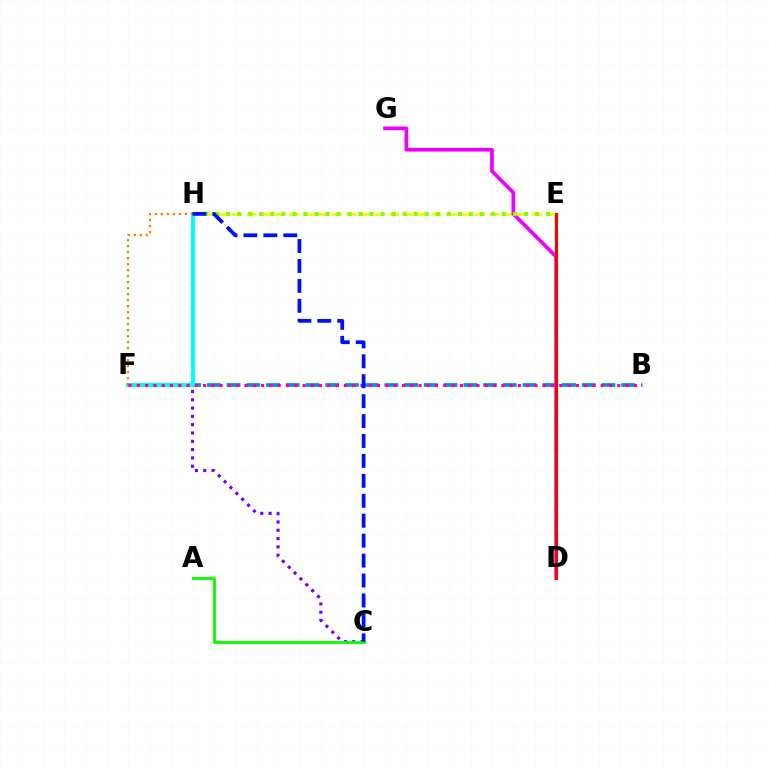{('E', 'H'): [{'color': '#fcf500', 'line_style': 'dashed', 'thickness': 1.94}, {'color': '#84ff00', 'line_style': 'dotted', 'thickness': 3.0}], ('D', 'G'): [{'color': '#ee00ff', 'line_style': 'solid', 'thickness': 2.66}], ('B', 'F'): [{'color': '#008cff', 'line_style': 'dashed', 'thickness': 2.68}, {'color': '#ff0094', 'line_style': 'dotted', 'thickness': 2.25}], ('D', 'E'): [{'color': '#00ff74', 'line_style': 'dashed', 'thickness': 2.42}, {'color': '#ff0000', 'line_style': 'solid', 'thickness': 2.22}], ('C', 'H'): [{'color': '#7200ff', 'line_style': 'dotted', 'thickness': 2.26}, {'color': '#0010ff', 'line_style': 'dashed', 'thickness': 2.71}], ('F', 'H'): [{'color': '#00fff6', 'line_style': 'solid', 'thickness': 2.84}, {'color': '#ff7c00', 'line_style': 'dotted', 'thickness': 1.63}], ('A', 'C'): [{'color': '#08ff00', 'line_style': 'solid', 'thickness': 2.05}]}